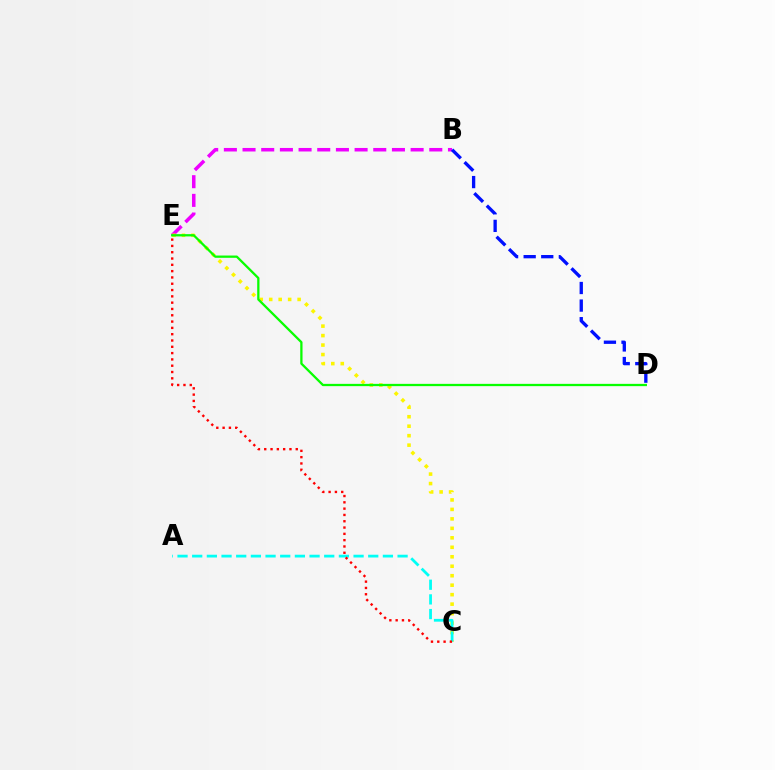{('B', 'E'): [{'color': '#ee00ff', 'line_style': 'dashed', 'thickness': 2.54}], ('C', 'E'): [{'color': '#fcf500', 'line_style': 'dotted', 'thickness': 2.57}, {'color': '#ff0000', 'line_style': 'dotted', 'thickness': 1.71}], ('D', 'E'): [{'color': '#08ff00', 'line_style': 'solid', 'thickness': 1.64}], ('A', 'C'): [{'color': '#00fff6', 'line_style': 'dashed', 'thickness': 1.99}], ('B', 'D'): [{'color': '#0010ff', 'line_style': 'dashed', 'thickness': 2.39}]}